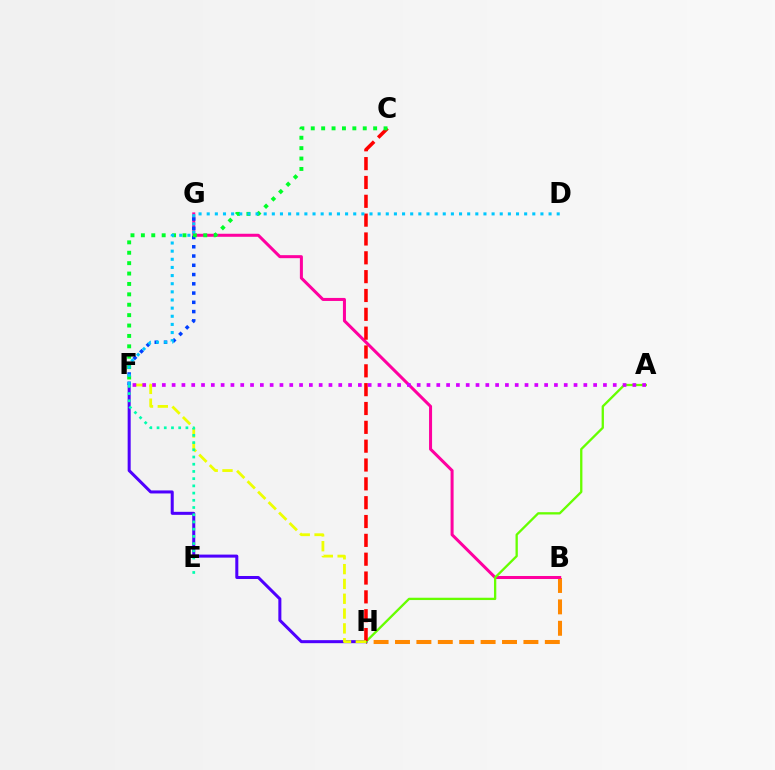{('B', 'H'): [{'color': '#ff8800', 'line_style': 'dashed', 'thickness': 2.91}], ('F', 'H'): [{'color': '#4f00ff', 'line_style': 'solid', 'thickness': 2.18}, {'color': '#eeff00', 'line_style': 'dashed', 'thickness': 2.01}], ('B', 'G'): [{'color': '#ff00a0', 'line_style': 'solid', 'thickness': 2.18}], ('A', 'H'): [{'color': '#66ff00', 'line_style': 'solid', 'thickness': 1.66}], ('C', 'H'): [{'color': '#ff0000', 'line_style': 'dashed', 'thickness': 2.56}], ('F', 'G'): [{'color': '#003fff', 'line_style': 'dotted', 'thickness': 2.52}], ('C', 'F'): [{'color': '#00ff27', 'line_style': 'dotted', 'thickness': 2.82}], ('E', 'F'): [{'color': '#00ffaf', 'line_style': 'dotted', 'thickness': 1.96}], ('A', 'F'): [{'color': '#d600ff', 'line_style': 'dotted', 'thickness': 2.66}], ('D', 'F'): [{'color': '#00c7ff', 'line_style': 'dotted', 'thickness': 2.21}]}